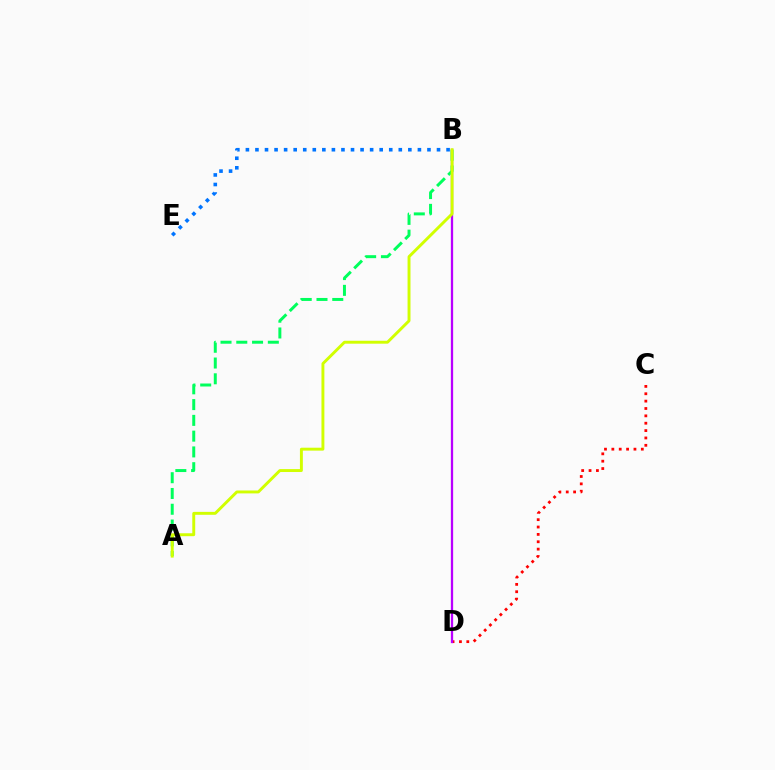{('C', 'D'): [{'color': '#ff0000', 'line_style': 'dotted', 'thickness': 2.0}], ('B', 'D'): [{'color': '#b900ff', 'line_style': 'solid', 'thickness': 1.64}], ('A', 'B'): [{'color': '#00ff5c', 'line_style': 'dashed', 'thickness': 2.14}, {'color': '#d1ff00', 'line_style': 'solid', 'thickness': 2.1}], ('B', 'E'): [{'color': '#0074ff', 'line_style': 'dotted', 'thickness': 2.6}]}